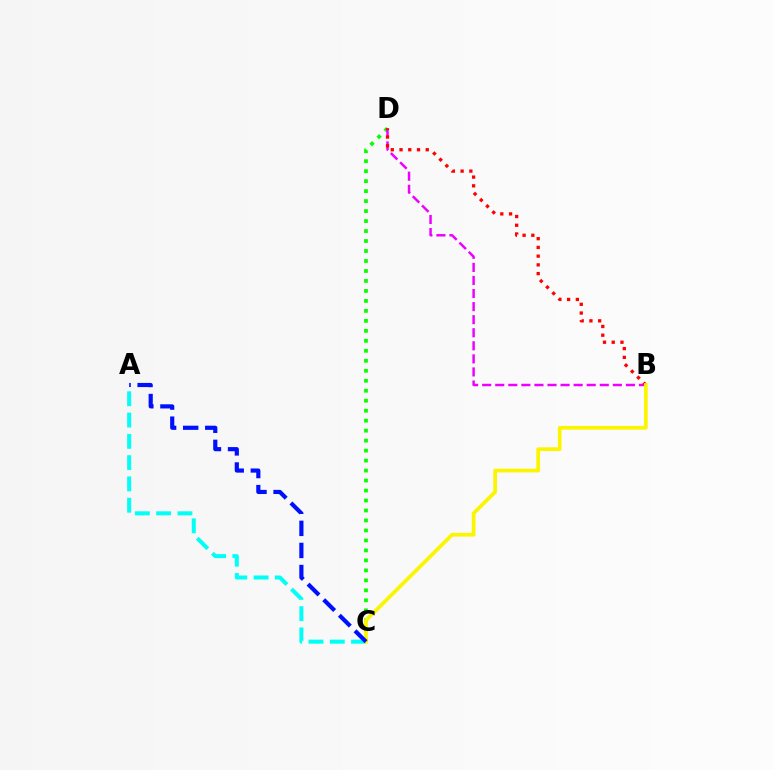{('C', 'D'): [{'color': '#08ff00', 'line_style': 'dotted', 'thickness': 2.71}], ('B', 'D'): [{'color': '#ee00ff', 'line_style': 'dashed', 'thickness': 1.77}, {'color': '#ff0000', 'line_style': 'dotted', 'thickness': 2.37}], ('A', 'C'): [{'color': '#00fff6', 'line_style': 'dashed', 'thickness': 2.89}, {'color': '#0010ff', 'line_style': 'dashed', 'thickness': 3.0}], ('B', 'C'): [{'color': '#fcf500', 'line_style': 'solid', 'thickness': 2.68}]}